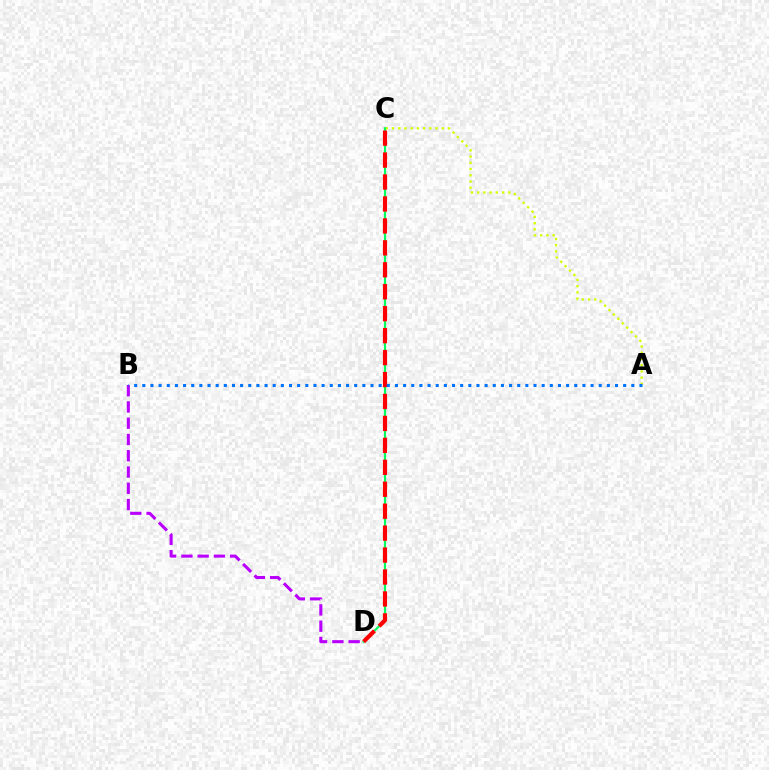{('A', 'C'): [{'color': '#d1ff00', 'line_style': 'dotted', 'thickness': 1.69}], ('C', 'D'): [{'color': '#00ff5c', 'line_style': 'solid', 'thickness': 1.54}, {'color': '#ff0000', 'line_style': 'dashed', 'thickness': 2.98}], ('B', 'D'): [{'color': '#b900ff', 'line_style': 'dashed', 'thickness': 2.21}], ('A', 'B'): [{'color': '#0074ff', 'line_style': 'dotted', 'thickness': 2.21}]}